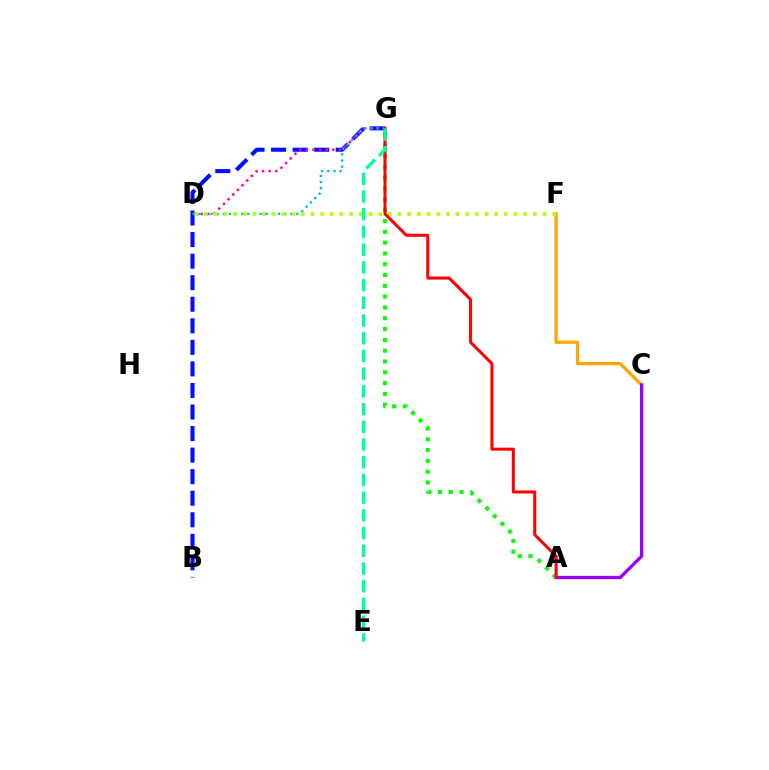{('B', 'G'): [{'color': '#0010ff', 'line_style': 'dashed', 'thickness': 2.93}], ('C', 'F'): [{'color': '#ffa500', 'line_style': 'solid', 'thickness': 2.33}], ('D', 'G'): [{'color': '#ff00bd', 'line_style': 'dotted', 'thickness': 1.79}, {'color': '#00b5ff', 'line_style': 'dotted', 'thickness': 1.66}], ('A', 'C'): [{'color': '#9b00ff', 'line_style': 'solid', 'thickness': 2.4}], ('A', 'G'): [{'color': '#08ff00', 'line_style': 'dotted', 'thickness': 2.94}, {'color': '#ff0000', 'line_style': 'solid', 'thickness': 2.18}], ('D', 'F'): [{'color': '#b3ff00', 'line_style': 'dotted', 'thickness': 2.63}], ('E', 'G'): [{'color': '#00ff9d', 'line_style': 'dashed', 'thickness': 2.41}]}